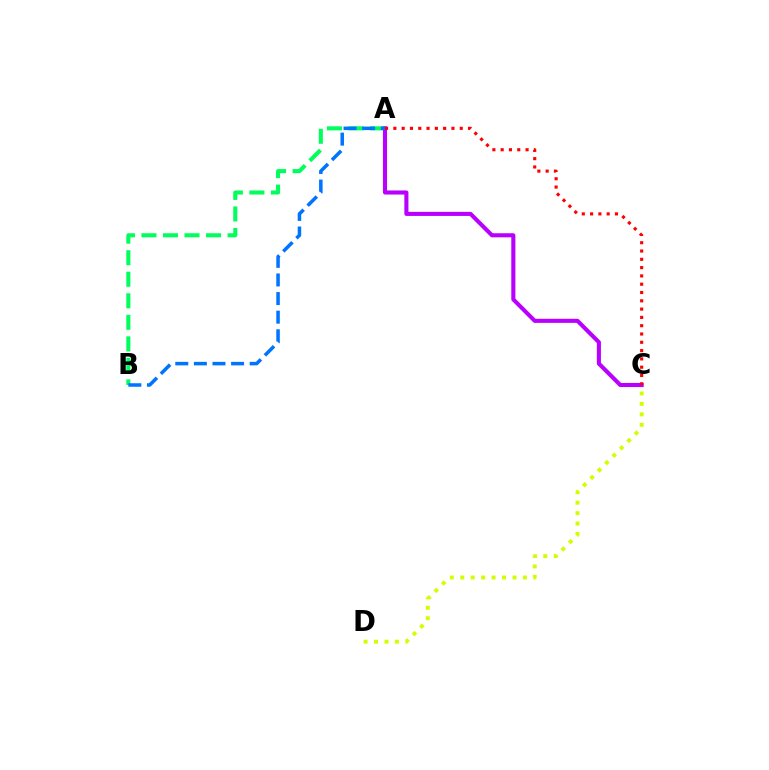{('A', 'B'): [{'color': '#00ff5c', 'line_style': 'dashed', 'thickness': 2.92}, {'color': '#0074ff', 'line_style': 'dashed', 'thickness': 2.53}], ('A', 'C'): [{'color': '#b900ff', 'line_style': 'solid', 'thickness': 2.94}, {'color': '#ff0000', 'line_style': 'dotted', 'thickness': 2.25}], ('C', 'D'): [{'color': '#d1ff00', 'line_style': 'dotted', 'thickness': 2.84}]}